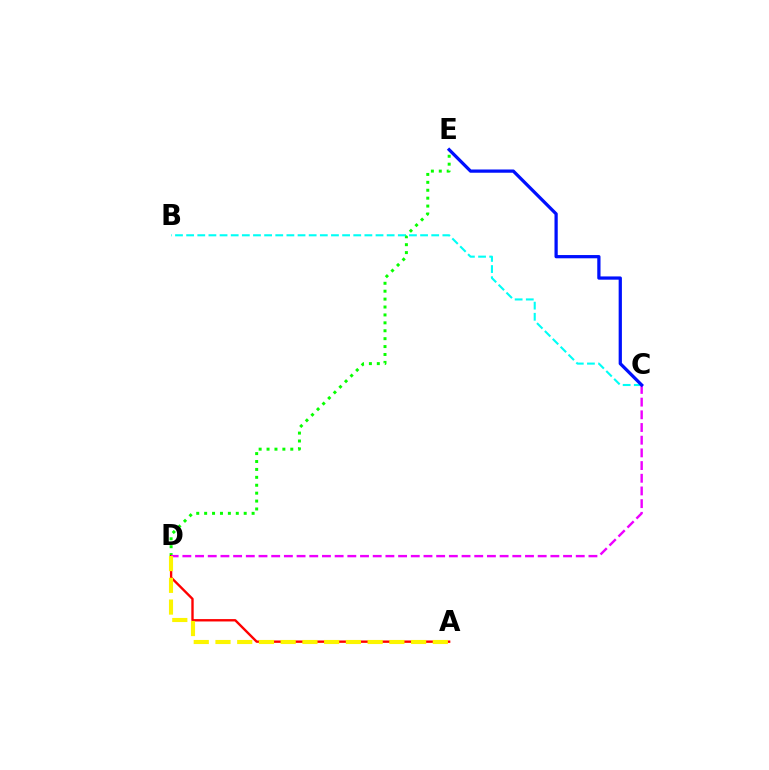{('D', 'E'): [{'color': '#08ff00', 'line_style': 'dotted', 'thickness': 2.15}], ('A', 'D'): [{'color': '#ff0000', 'line_style': 'solid', 'thickness': 1.71}, {'color': '#fcf500', 'line_style': 'dashed', 'thickness': 2.95}], ('C', 'D'): [{'color': '#ee00ff', 'line_style': 'dashed', 'thickness': 1.72}], ('B', 'C'): [{'color': '#00fff6', 'line_style': 'dashed', 'thickness': 1.51}], ('C', 'E'): [{'color': '#0010ff', 'line_style': 'solid', 'thickness': 2.34}]}